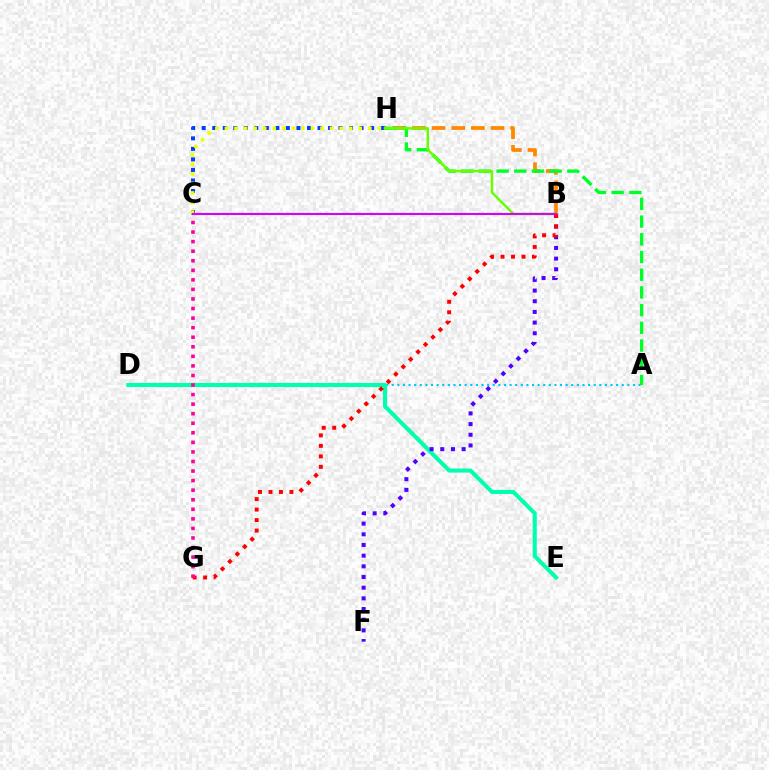{('A', 'D'): [{'color': '#00c7ff', 'line_style': 'dotted', 'thickness': 1.52}], ('C', 'H'): [{'color': '#003fff', 'line_style': 'dotted', 'thickness': 2.86}, {'color': '#eeff00', 'line_style': 'dotted', 'thickness': 2.6}], ('B', 'H'): [{'color': '#ff8800', 'line_style': 'dashed', 'thickness': 2.67}, {'color': '#66ff00', 'line_style': 'solid', 'thickness': 1.79}], ('D', 'E'): [{'color': '#00ffaf', 'line_style': 'solid', 'thickness': 2.94}], ('A', 'H'): [{'color': '#00ff27', 'line_style': 'dashed', 'thickness': 2.41}], ('B', 'F'): [{'color': '#4f00ff', 'line_style': 'dotted', 'thickness': 2.9}], ('B', 'G'): [{'color': '#ff0000', 'line_style': 'dotted', 'thickness': 2.85}], ('C', 'G'): [{'color': '#ff00a0', 'line_style': 'dotted', 'thickness': 2.6}], ('B', 'C'): [{'color': '#d600ff', 'line_style': 'solid', 'thickness': 1.52}]}